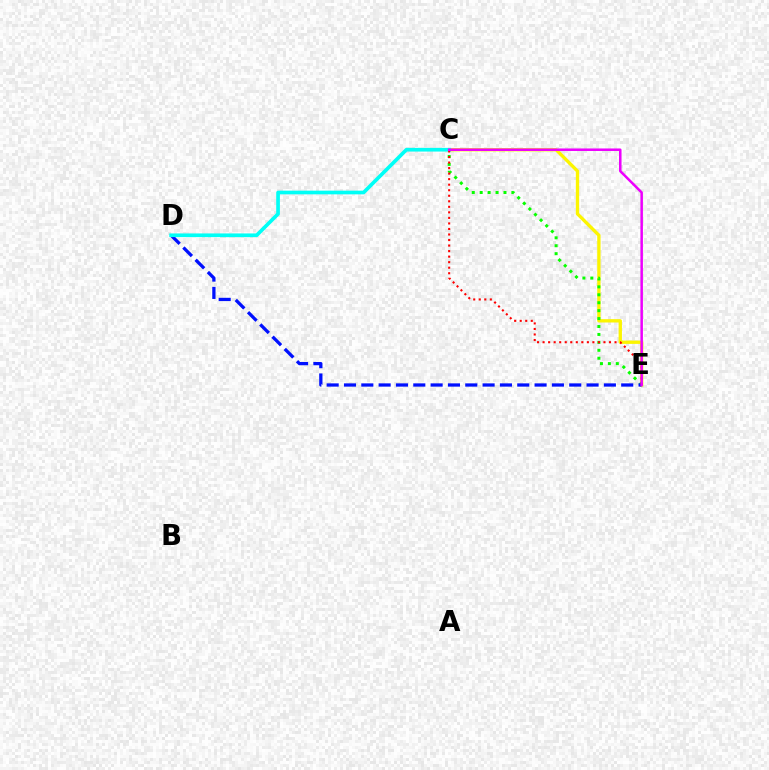{('C', 'E'): [{'color': '#fcf500', 'line_style': 'solid', 'thickness': 2.4}, {'color': '#08ff00', 'line_style': 'dotted', 'thickness': 2.15}, {'color': '#ff0000', 'line_style': 'dotted', 'thickness': 1.5}, {'color': '#ee00ff', 'line_style': 'solid', 'thickness': 1.81}], ('D', 'E'): [{'color': '#0010ff', 'line_style': 'dashed', 'thickness': 2.35}], ('C', 'D'): [{'color': '#00fff6', 'line_style': 'solid', 'thickness': 2.65}]}